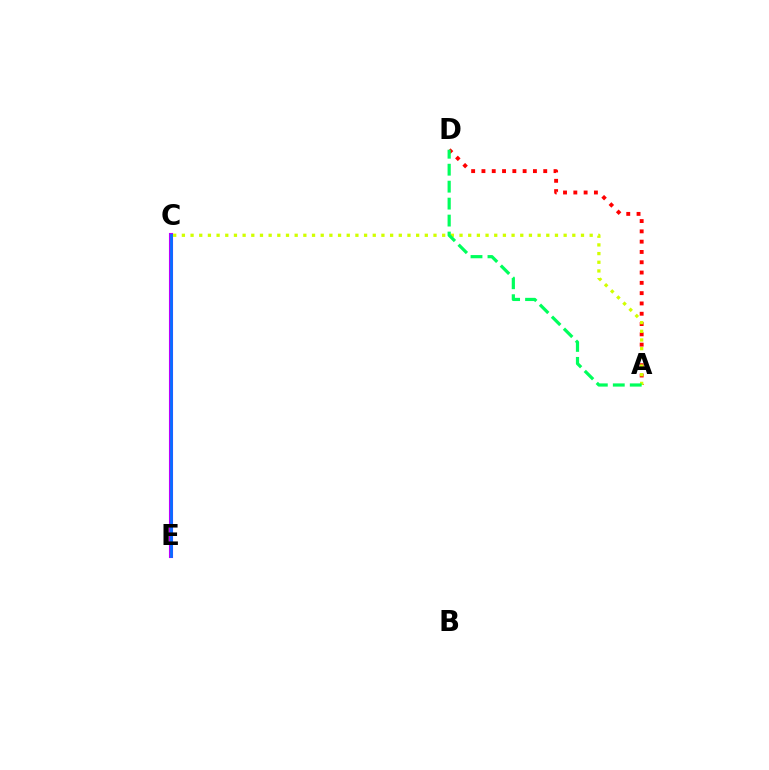{('C', 'E'): [{'color': '#b900ff', 'line_style': 'solid', 'thickness': 2.95}, {'color': '#0074ff', 'line_style': 'solid', 'thickness': 1.92}], ('A', 'D'): [{'color': '#ff0000', 'line_style': 'dotted', 'thickness': 2.8}, {'color': '#00ff5c', 'line_style': 'dashed', 'thickness': 2.3}], ('A', 'C'): [{'color': '#d1ff00', 'line_style': 'dotted', 'thickness': 2.36}]}